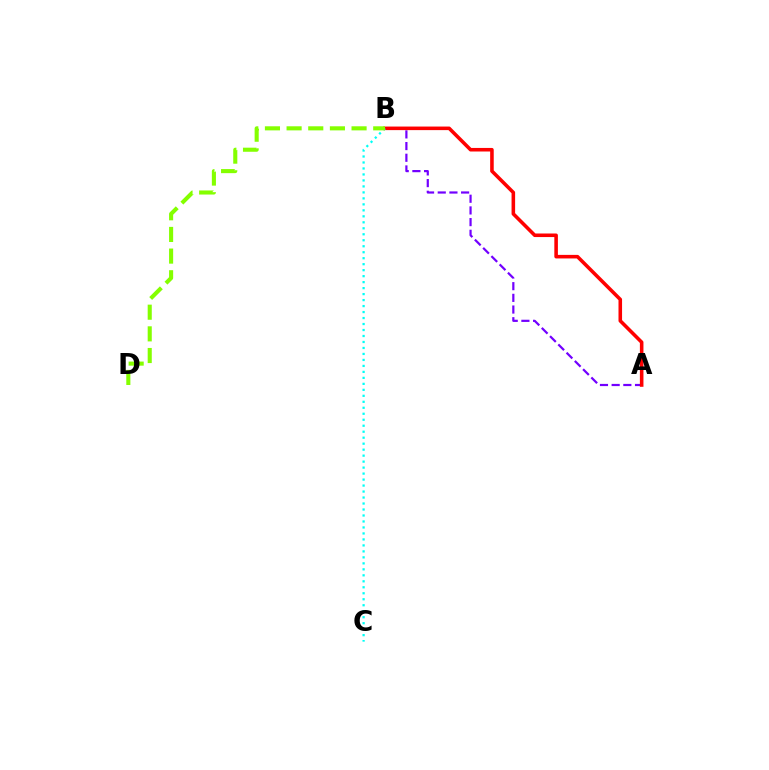{('A', 'B'): [{'color': '#7200ff', 'line_style': 'dashed', 'thickness': 1.59}, {'color': '#ff0000', 'line_style': 'solid', 'thickness': 2.57}], ('B', 'C'): [{'color': '#00fff6', 'line_style': 'dotted', 'thickness': 1.63}], ('B', 'D'): [{'color': '#84ff00', 'line_style': 'dashed', 'thickness': 2.94}]}